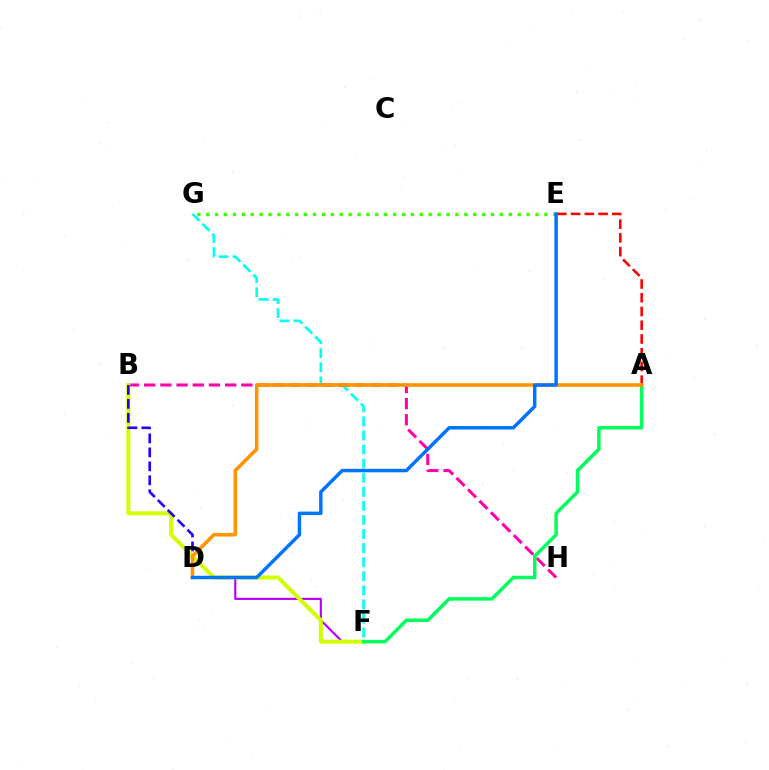{('A', 'E'): [{'color': '#ff0000', 'line_style': 'dashed', 'thickness': 1.87}], ('D', 'F'): [{'color': '#b900ff', 'line_style': 'solid', 'thickness': 1.54}], ('F', 'G'): [{'color': '#00fff6', 'line_style': 'dashed', 'thickness': 1.91}], ('B', 'H'): [{'color': '#ff00ac', 'line_style': 'dashed', 'thickness': 2.2}], ('B', 'F'): [{'color': '#d1ff00', 'line_style': 'solid', 'thickness': 2.87}], ('B', 'D'): [{'color': '#2500ff', 'line_style': 'dashed', 'thickness': 1.9}], ('E', 'G'): [{'color': '#3dff00', 'line_style': 'dotted', 'thickness': 2.42}], ('A', 'F'): [{'color': '#00ff5c', 'line_style': 'solid', 'thickness': 2.51}], ('A', 'D'): [{'color': '#ff9400', 'line_style': 'solid', 'thickness': 2.57}], ('D', 'E'): [{'color': '#0074ff', 'line_style': 'solid', 'thickness': 2.48}]}